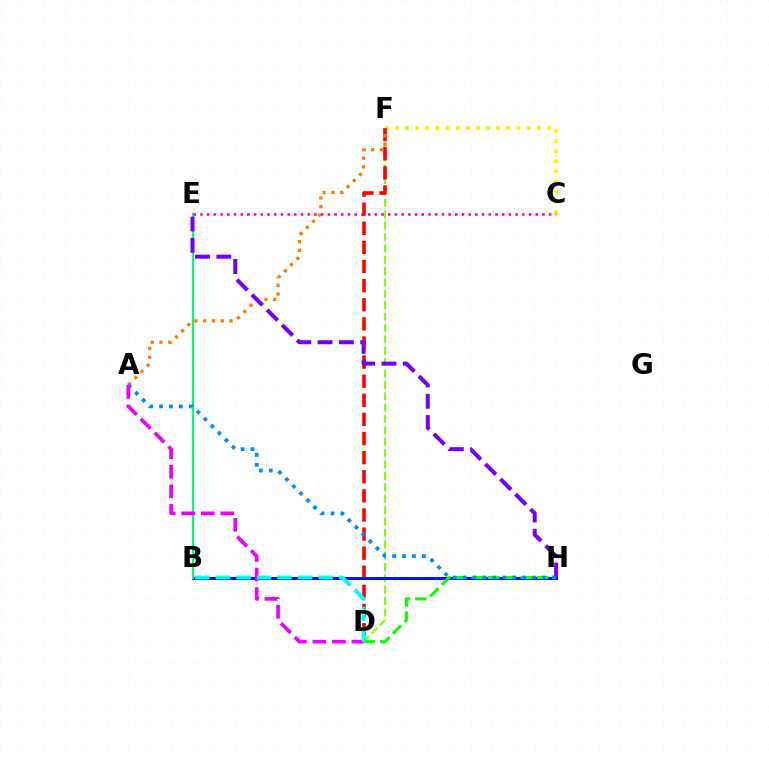{('C', 'F'): [{'color': '#fcf500', 'line_style': 'dotted', 'thickness': 2.75}], ('D', 'F'): [{'color': '#84ff00', 'line_style': 'dashed', 'thickness': 1.55}, {'color': '#ff0000', 'line_style': 'dashed', 'thickness': 2.6}], ('B', 'H'): [{'color': '#0010ff', 'line_style': 'solid', 'thickness': 2.15}], ('D', 'H'): [{'color': '#08ff00', 'line_style': 'dashed', 'thickness': 2.22}], ('A', 'F'): [{'color': '#ff7c00', 'line_style': 'dotted', 'thickness': 2.38}], ('B', 'E'): [{'color': '#00ff74', 'line_style': 'solid', 'thickness': 1.59}], ('E', 'H'): [{'color': '#7200ff', 'line_style': 'dashed', 'thickness': 2.9}], ('A', 'H'): [{'color': '#008cff', 'line_style': 'dotted', 'thickness': 2.7}], ('C', 'E'): [{'color': '#ff0094', 'line_style': 'dotted', 'thickness': 1.82}], ('A', 'D'): [{'color': '#ee00ff', 'line_style': 'dashed', 'thickness': 2.65}], ('B', 'D'): [{'color': '#00fff6', 'line_style': 'dashed', 'thickness': 2.8}]}